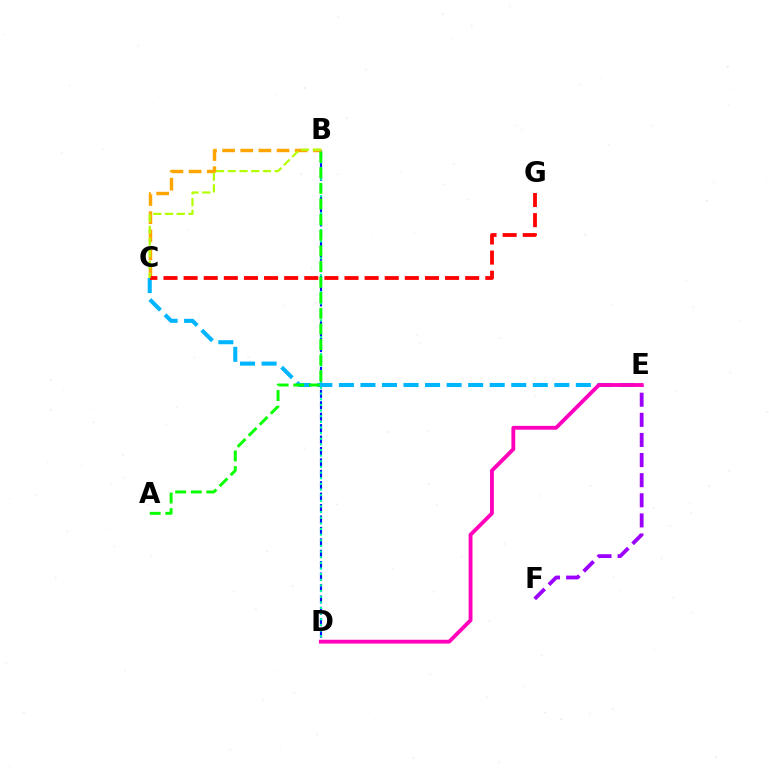{('B', 'D'): [{'color': '#0010ff', 'line_style': 'dashed', 'thickness': 1.55}, {'color': '#00ff9d', 'line_style': 'dotted', 'thickness': 1.53}], ('E', 'F'): [{'color': '#9b00ff', 'line_style': 'dashed', 'thickness': 2.73}], ('B', 'C'): [{'color': '#ffa500', 'line_style': 'dashed', 'thickness': 2.47}, {'color': '#b3ff00', 'line_style': 'dashed', 'thickness': 1.59}], ('C', 'E'): [{'color': '#00b5ff', 'line_style': 'dashed', 'thickness': 2.93}], ('D', 'E'): [{'color': '#ff00bd', 'line_style': 'solid', 'thickness': 2.76}], ('C', 'G'): [{'color': '#ff0000', 'line_style': 'dashed', 'thickness': 2.73}], ('A', 'B'): [{'color': '#08ff00', 'line_style': 'dashed', 'thickness': 2.12}]}